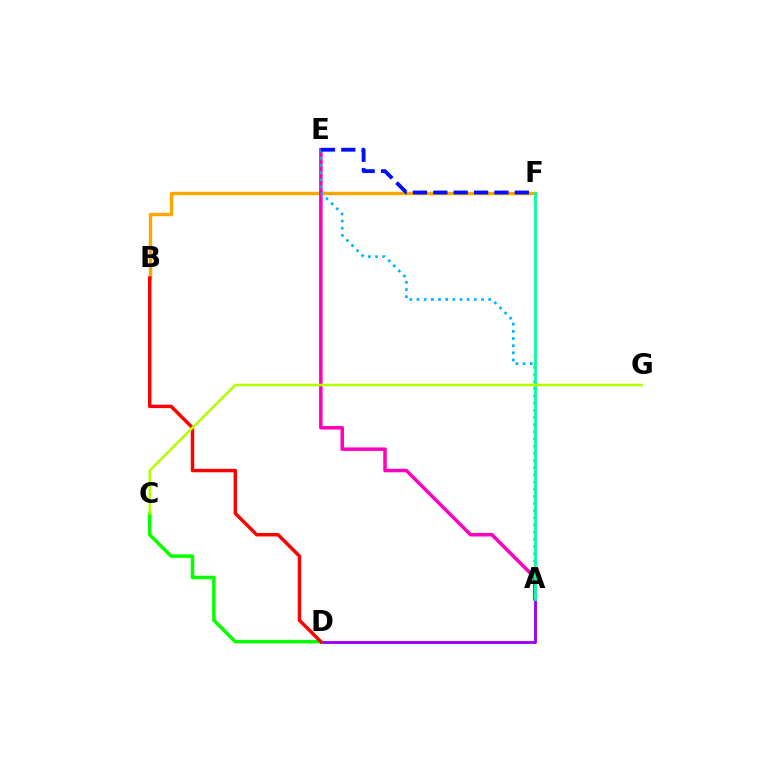{('B', 'F'): [{'color': '#ffa500', 'line_style': 'solid', 'thickness': 2.44}], ('A', 'D'): [{'color': '#9b00ff', 'line_style': 'solid', 'thickness': 2.08}], ('C', 'D'): [{'color': '#08ff00', 'line_style': 'solid', 'thickness': 2.53}], ('A', 'E'): [{'color': '#ff00bd', 'line_style': 'solid', 'thickness': 2.53}, {'color': '#00b5ff', 'line_style': 'dotted', 'thickness': 1.95}], ('E', 'F'): [{'color': '#0010ff', 'line_style': 'dashed', 'thickness': 2.77}], ('A', 'F'): [{'color': '#00ff9d', 'line_style': 'solid', 'thickness': 2.0}], ('B', 'D'): [{'color': '#ff0000', 'line_style': 'solid', 'thickness': 2.48}], ('C', 'G'): [{'color': '#b3ff00', 'line_style': 'solid', 'thickness': 1.84}]}